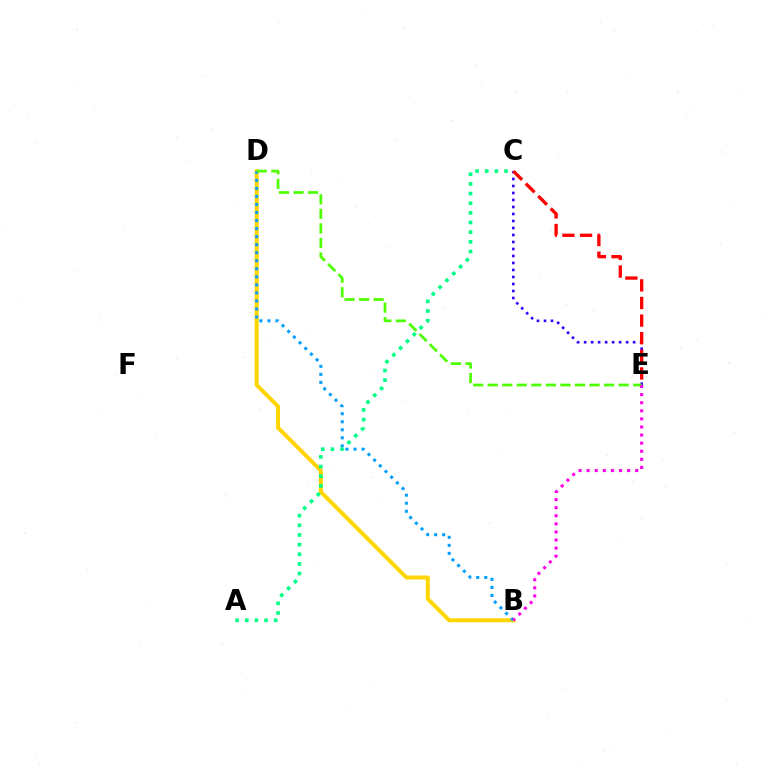{('B', 'D'): [{'color': '#ffd500', 'line_style': 'solid', 'thickness': 2.86}, {'color': '#009eff', 'line_style': 'dotted', 'thickness': 2.18}], ('C', 'E'): [{'color': '#3700ff', 'line_style': 'dotted', 'thickness': 1.9}, {'color': '#ff0000', 'line_style': 'dashed', 'thickness': 2.39}], ('D', 'E'): [{'color': '#4fff00', 'line_style': 'dashed', 'thickness': 1.98}], ('A', 'C'): [{'color': '#00ff86', 'line_style': 'dotted', 'thickness': 2.62}], ('B', 'E'): [{'color': '#ff00ed', 'line_style': 'dotted', 'thickness': 2.2}]}